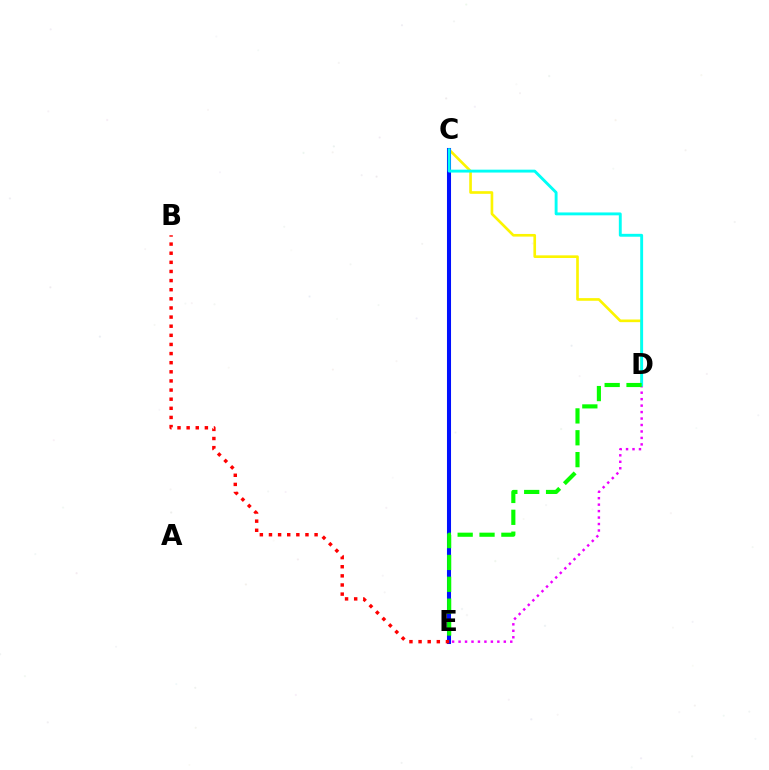{('C', 'D'): [{'color': '#fcf500', 'line_style': 'solid', 'thickness': 1.91}, {'color': '#00fff6', 'line_style': 'solid', 'thickness': 2.08}], ('D', 'E'): [{'color': '#ee00ff', 'line_style': 'dotted', 'thickness': 1.76}, {'color': '#08ff00', 'line_style': 'dashed', 'thickness': 2.97}], ('C', 'E'): [{'color': '#0010ff', 'line_style': 'solid', 'thickness': 2.92}], ('B', 'E'): [{'color': '#ff0000', 'line_style': 'dotted', 'thickness': 2.48}]}